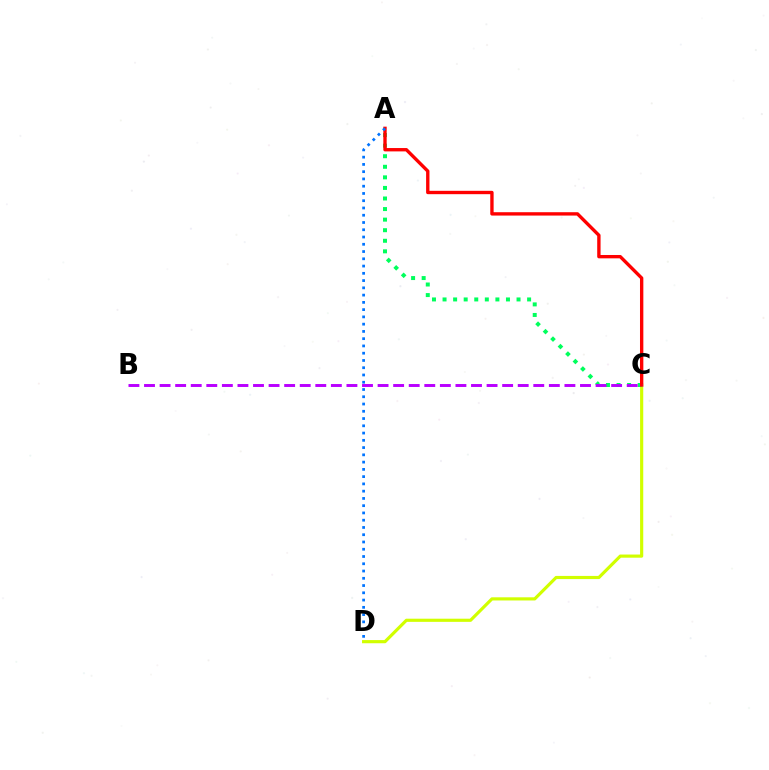{('C', 'D'): [{'color': '#d1ff00', 'line_style': 'solid', 'thickness': 2.27}], ('A', 'C'): [{'color': '#00ff5c', 'line_style': 'dotted', 'thickness': 2.87}, {'color': '#ff0000', 'line_style': 'solid', 'thickness': 2.42}], ('B', 'C'): [{'color': '#b900ff', 'line_style': 'dashed', 'thickness': 2.12}], ('A', 'D'): [{'color': '#0074ff', 'line_style': 'dotted', 'thickness': 1.97}]}